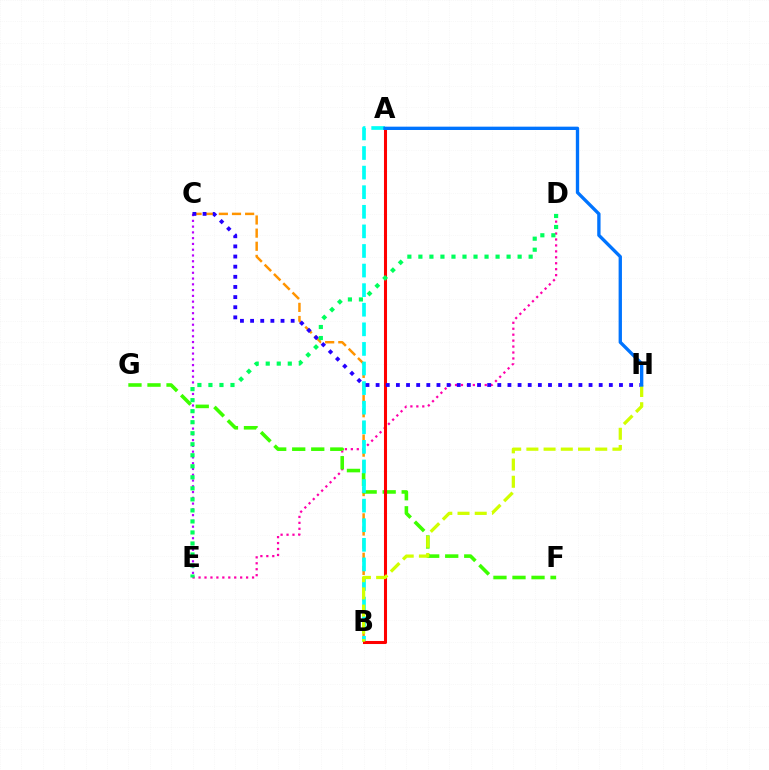{('B', 'C'): [{'color': '#ff9400', 'line_style': 'dashed', 'thickness': 1.78}], ('D', 'E'): [{'color': '#ff00ac', 'line_style': 'dotted', 'thickness': 1.61}, {'color': '#00ff5c', 'line_style': 'dotted', 'thickness': 3.0}], ('F', 'G'): [{'color': '#3dff00', 'line_style': 'dashed', 'thickness': 2.59}], ('A', 'B'): [{'color': '#00fff6', 'line_style': 'dashed', 'thickness': 2.66}, {'color': '#ff0000', 'line_style': 'solid', 'thickness': 2.19}], ('C', 'E'): [{'color': '#b900ff', 'line_style': 'dotted', 'thickness': 1.57}], ('C', 'H'): [{'color': '#2500ff', 'line_style': 'dotted', 'thickness': 2.75}], ('B', 'H'): [{'color': '#d1ff00', 'line_style': 'dashed', 'thickness': 2.34}], ('A', 'H'): [{'color': '#0074ff', 'line_style': 'solid', 'thickness': 2.4}]}